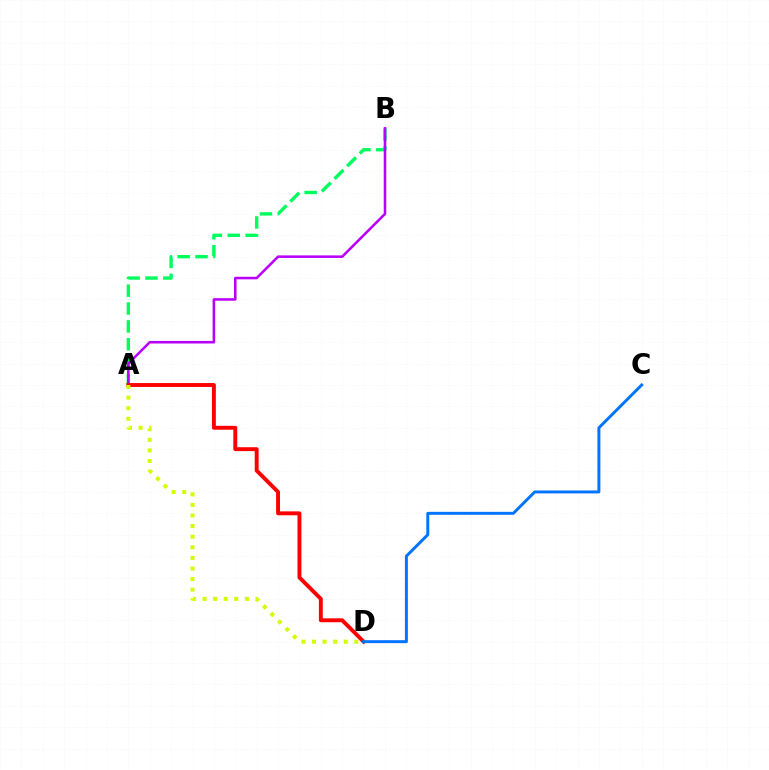{('A', 'B'): [{'color': '#00ff5c', 'line_style': 'dashed', 'thickness': 2.43}, {'color': '#b900ff', 'line_style': 'solid', 'thickness': 1.84}], ('A', 'D'): [{'color': '#ff0000', 'line_style': 'solid', 'thickness': 2.81}, {'color': '#d1ff00', 'line_style': 'dotted', 'thickness': 2.88}], ('C', 'D'): [{'color': '#0074ff', 'line_style': 'solid', 'thickness': 2.13}]}